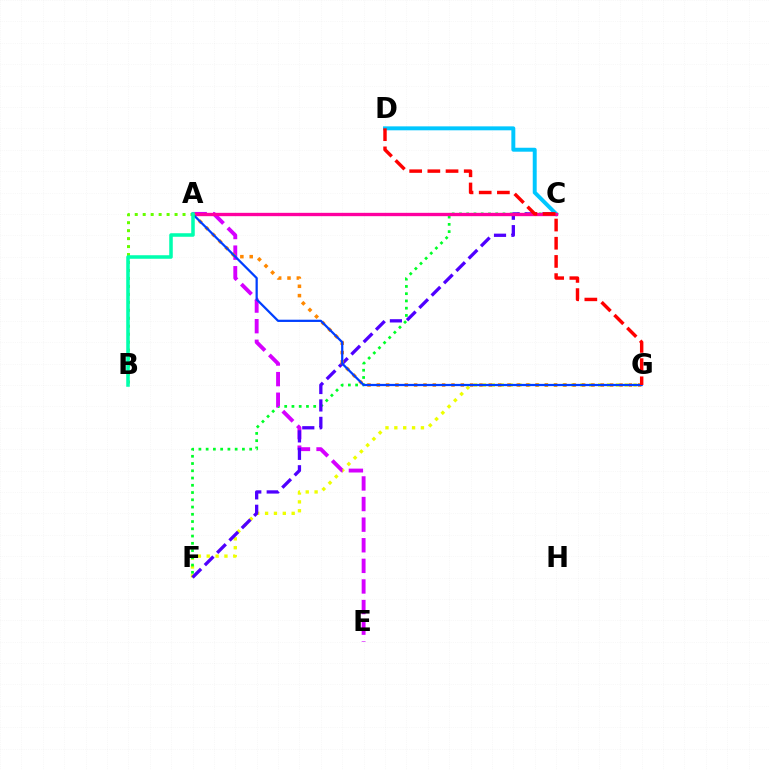{('F', 'G'): [{'color': '#eeff00', 'line_style': 'dotted', 'thickness': 2.41}], ('C', 'D'): [{'color': '#00c7ff', 'line_style': 'solid', 'thickness': 2.84}], ('C', 'F'): [{'color': '#00ff27', 'line_style': 'dotted', 'thickness': 1.97}, {'color': '#4f00ff', 'line_style': 'dashed', 'thickness': 2.37}], ('A', 'E'): [{'color': '#d600ff', 'line_style': 'dashed', 'thickness': 2.8}], ('A', 'C'): [{'color': '#ff00a0', 'line_style': 'solid', 'thickness': 2.4}], ('A', 'G'): [{'color': '#ff8800', 'line_style': 'dotted', 'thickness': 2.54}, {'color': '#003fff', 'line_style': 'solid', 'thickness': 1.61}], ('A', 'B'): [{'color': '#66ff00', 'line_style': 'dotted', 'thickness': 2.16}, {'color': '#00ffaf', 'line_style': 'solid', 'thickness': 2.55}], ('D', 'G'): [{'color': '#ff0000', 'line_style': 'dashed', 'thickness': 2.47}]}